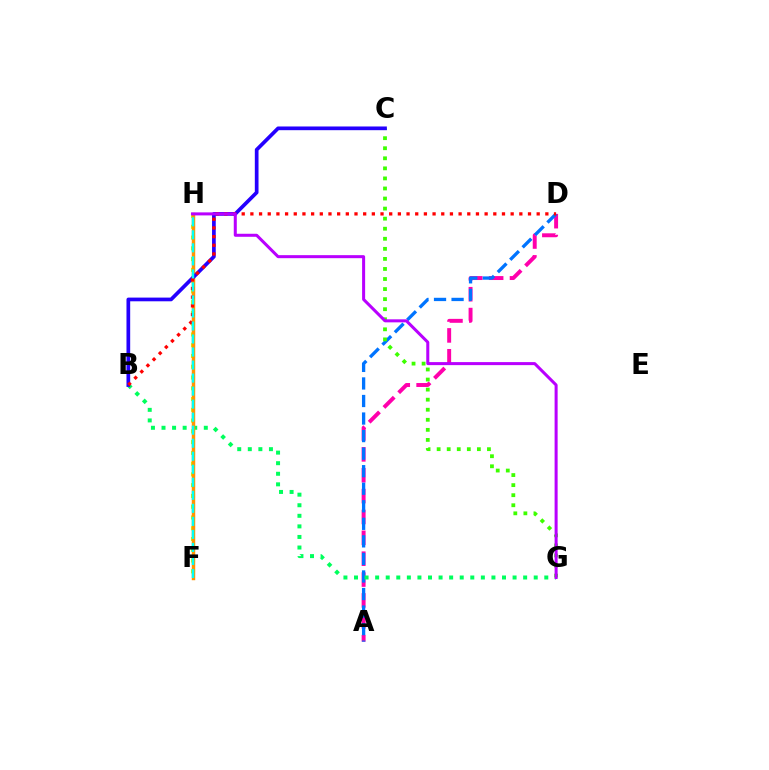{('A', 'D'): [{'color': '#ff00ac', 'line_style': 'dashed', 'thickness': 2.83}, {'color': '#0074ff', 'line_style': 'dashed', 'thickness': 2.38}], ('F', 'H'): [{'color': '#d1ff00', 'line_style': 'dotted', 'thickness': 2.93}, {'color': '#ff9400', 'line_style': 'solid', 'thickness': 2.48}, {'color': '#00fff6', 'line_style': 'dashed', 'thickness': 1.77}], ('B', 'G'): [{'color': '#00ff5c', 'line_style': 'dotted', 'thickness': 2.87}], ('C', 'G'): [{'color': '#3dff00', 'line_style': 'dotted', 'thickness': 2.73}], ('B', 'C'): [{'color': '#2500ff', 'line_style': 'solid', 'thickness': 2.67}], ('B', 'D'): [{'color': '#ff0000', 'line_style': 'dotted', 'thickness': 2.36}], ('G', 'H'): [{'color': '#b900ff', 'line_style': 'solid', 'thickness': 2.18}]}